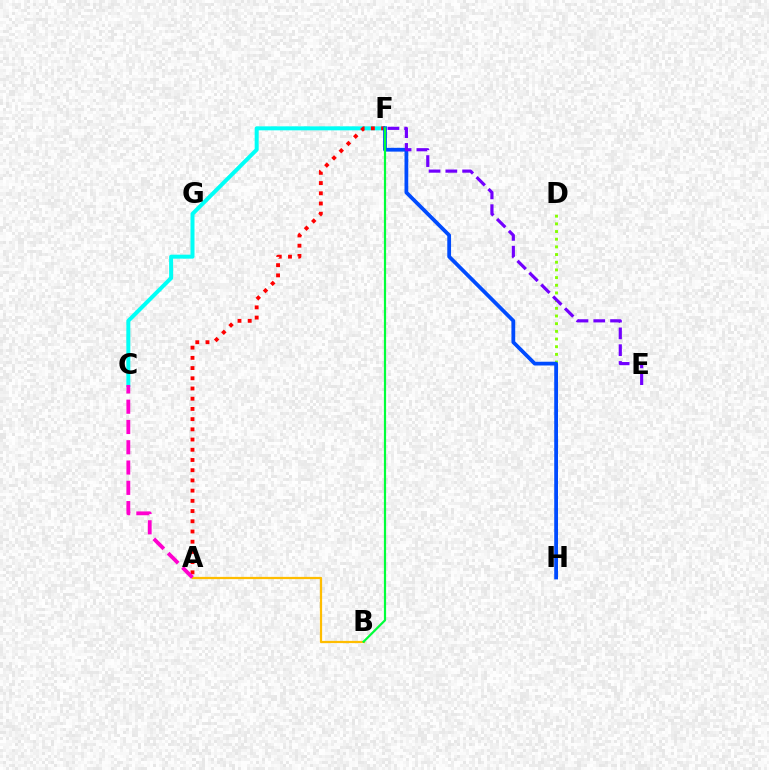{('C', 'F'): [{'color': '#00fff6', 'line_style': 'solid', 'thickness': 2.87}], ('D', 'H'): [{'color': '#84ff00', 'line_style': 'dotted', 'thickness': 2.09}], ('A', 'B'): [{'color': '#ffbd00', 'line_style': 'solid', 'thickness': 1.61}], ('A', 'F'): [{'color': '#ff0000', 'line_style': 'dotted', 'thickness': 2.77}], ('F', 'H'): [{'color': '#004bff', 'line_style': 'solid', 'thickness': 2.72}], ('B', 'F'): [{'color': '#00ff39', 'line_style': 'solid', 'thickness': 1.59}], ('A', 'C'): [{'color': '#ff00cf', 'line_style': 'dashed', 'thickness': 2.76}], ('E', 'F'): [{'color': '#7200ff', 'line_style': 'dashed', 'thickness': 2.28}]}